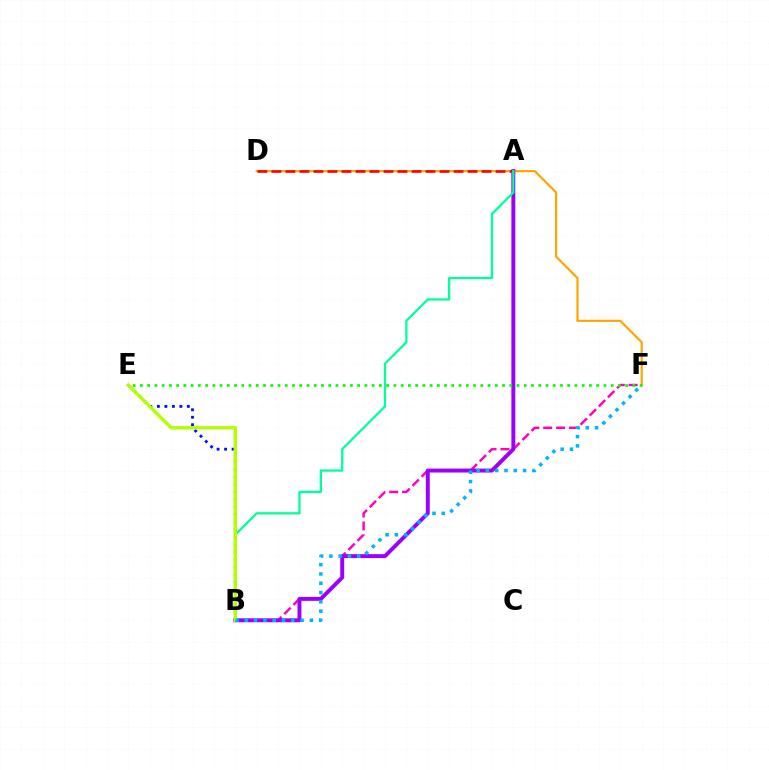{('B', 'E'): [{'color': '#0010ff', 'line_style': 'dotted', 'thickness': 2.04}, {'color': '#b3ff00', 'line_style': 'solid', 'thickness': 2.41}], ('D', 'F'): [{'color': '#ffa500', 'line_style': 'solid', 'thickness': 1.57}], ('B', 'F'): [{'color': '#ff00bd', 'line_style': 'dashed', 'thickness': 1.75}, {'color': '#00b5ff', 'line_style': 'dotted', 'thickness': 2.53}], ('A', 'D'): [{'color': '#ff0000', 'line_style': 'dashed', 'thickness': 1.9}], ('A', 'B'): [{'color': '#9b00ff', 'line_style': 'solid', 'thickness': 2.83}, {'color': '#00ff9d', 'line_style': 'solid', 'thickness': 1.64}], ('E', 'F'): [{'color': '#08ff00', 'line_style': 'dotted', 'thickness': 1.97}]}